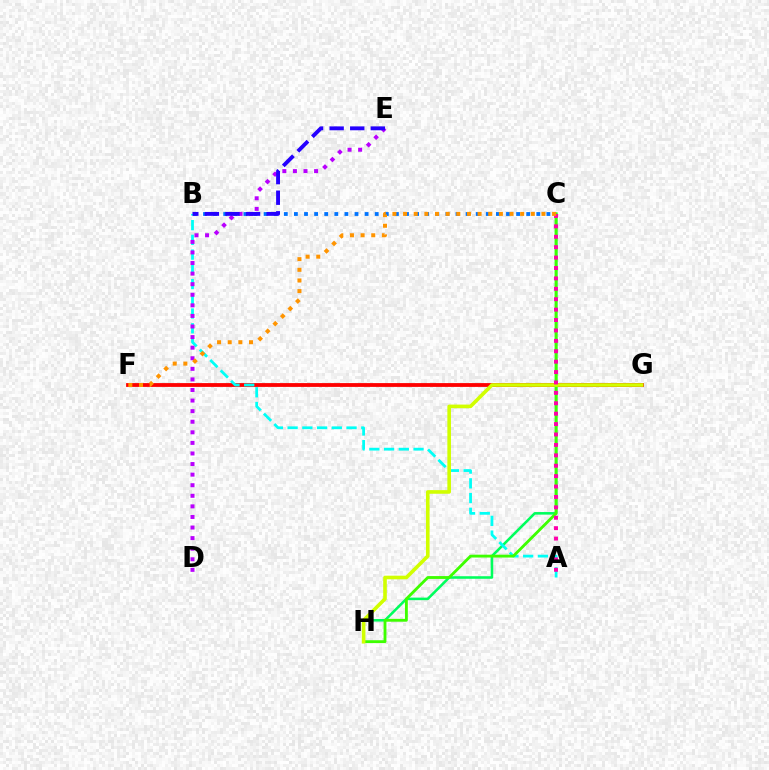{('C', 'H'): [{'color': '#00ff5c', 'line_style': 'solid', 'thickness': 1.85}, {'color': '#3dff00', 'line_style': 'solid', 'thickness': 2.05}], ('F', 'G'): [{'color': '#ff0000', 'line_style': 'solid', 'thickness': 2.74}], ('A', 'B'): [{'color': '#00fff6', 'line_style': 'dashed', 'thickness': 2.0}], ('D', 'E'): [{'color': '#b900ff', 'line_style': 'dotted', 'thickness': 2.87}], ('G', 'H'): [{'color': '#d1ff00', 'line_style': 'solid', 'thickness': 2.6}], ('B', 'C'): [{'color': '#0074ff', 'line_style': 'dotted', 'thickness': 2.74}], ('B', 'E'): [{'color': '#2500ff', 'line_style': 'dashed', 'thickness': 2.8}], ('A', 'C'): [{'color': '#ff00ac', 'line_style': 'dotted', 'thickness': 2.83}], ('C', 'F'): [{'color': '#ff9400', 'line_style': 'dotted', 'thickness': 2.89}]}